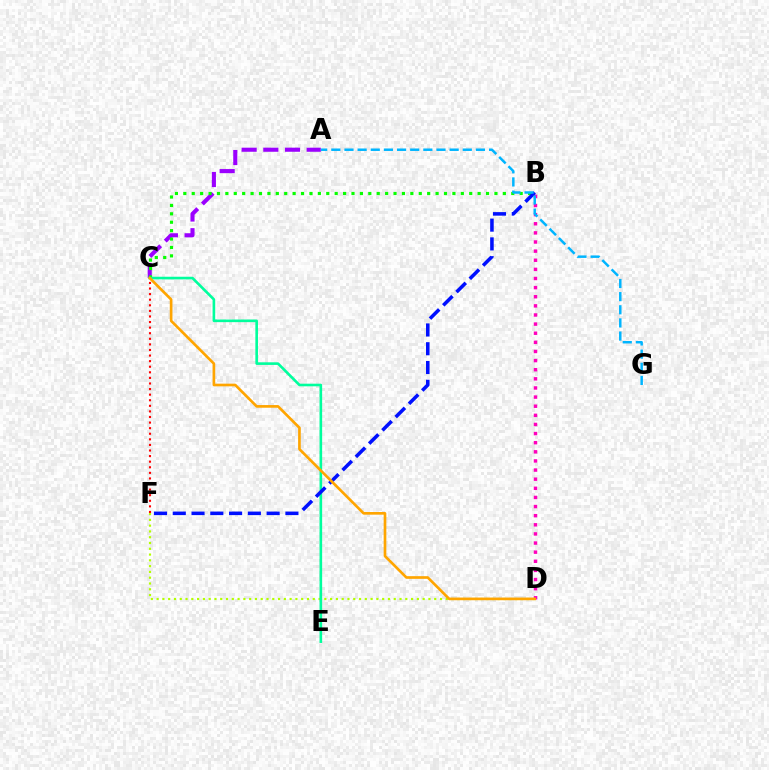{('B', 'D'): [{'color': '#ff00bd', 'line_style': 'dotted', 'thickness': 2.48}], ('A', 'C'): [{'color': '#9b00ff', 'line_style': 'dashed', 'thickness': 2.95}], ('D', 'F'): [{'color': '#b3ff00', 'line_style': 'dotted', 'thickness': 1.57}], ('B', 'C'): [{'color': '#08ff00', 'line_style': 'dotted', 'thickness': 2.28}], ('C', 'E'): [{'color': '#00ff9d', 'line_style': 'solid', 'thickness': 1.89}], ('B', 'F'): [{'color': '#0010ff', 'line_style': 'dashed', 'thickness': 2.55}], ('C', 'F'): [{'color': '#ff0000', 'line_style': 'dotted', 'thickness': 1.52}], ('C', 'D'): [{'color': '#ffa500', 'line_style': 'solid', 'thickness': 1.92}], ('A', 'G'): [{'color': '#00b5ff', 'line_style': 'dashed', 'thickness': 1.79}]}